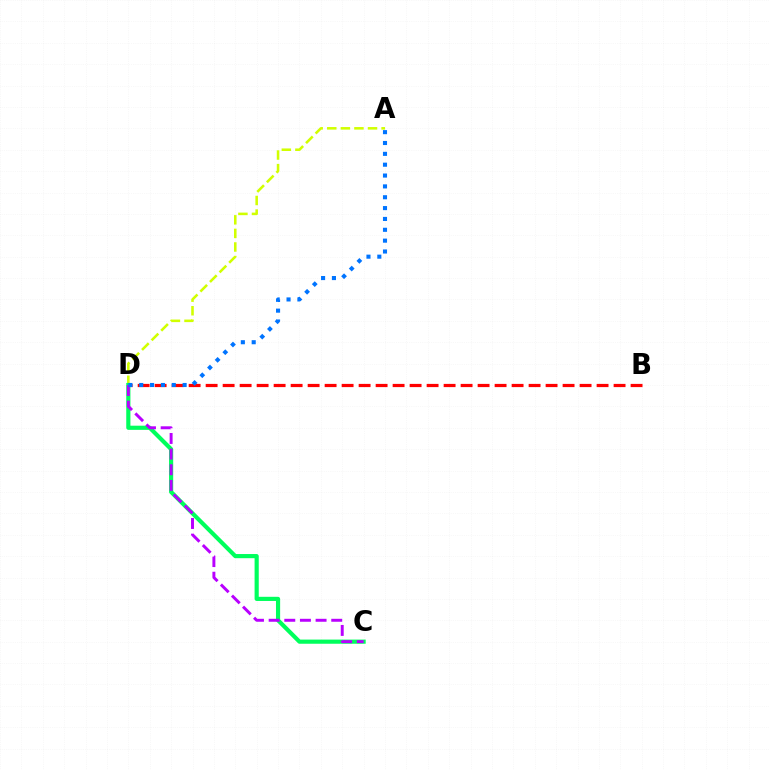{('A', 'D'): [{'color': '#d1ff00', 'line_style': 'dashed', 'thickness': 1.84}, {'color': '#0074ff', 'line_style': 'dotted', 'thickness': 2.95}], ('B', 'D'): [{'color': '#ff0000', 'line_style': 'dashed', 'thickness': 2.31}], ('C', 'D'): [{'color': '#00ff5c', 'line_style': 'solid', 'thickness': 2.99}, {'color': '#b900ff', 'line_style': 'dashed', 'thickness': 2.13}]}